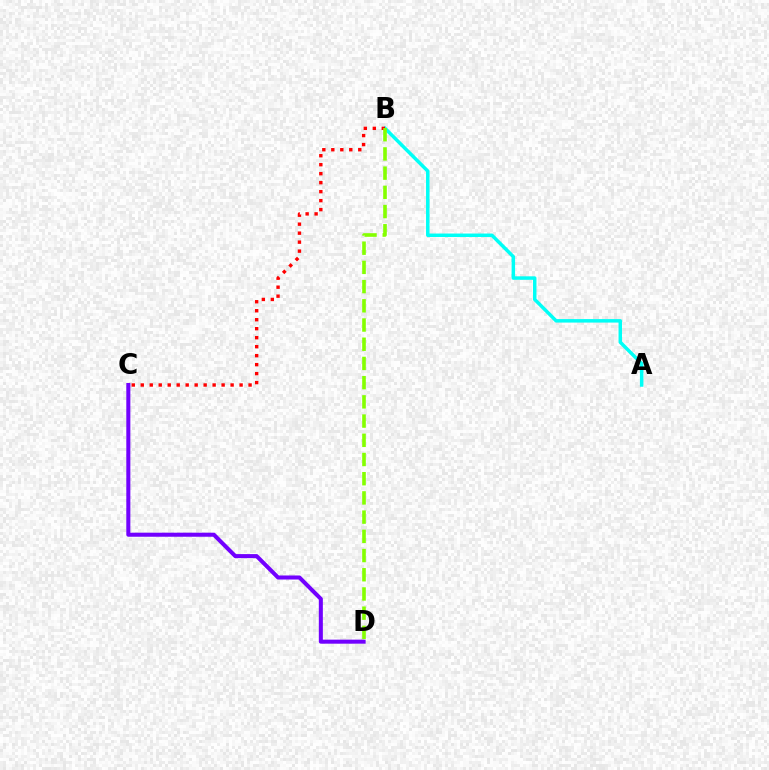{('A', 'B'): [{'color': '#00fff6', 'line_style': 'solid', 'thickness': 2.51}], ('C', 'D'): [{'color': '#7200ff', 'line_style': 'solid', 'thickness': 2.91}], ('B', 'C'): [{'color': '#ff0000', 'line_style': 'dotted', 'thickness': 2.44}], ('B', 'D'): [{'color': '#84ff00', 'line_style': 'dashed', 'thickness': 2.61}]}